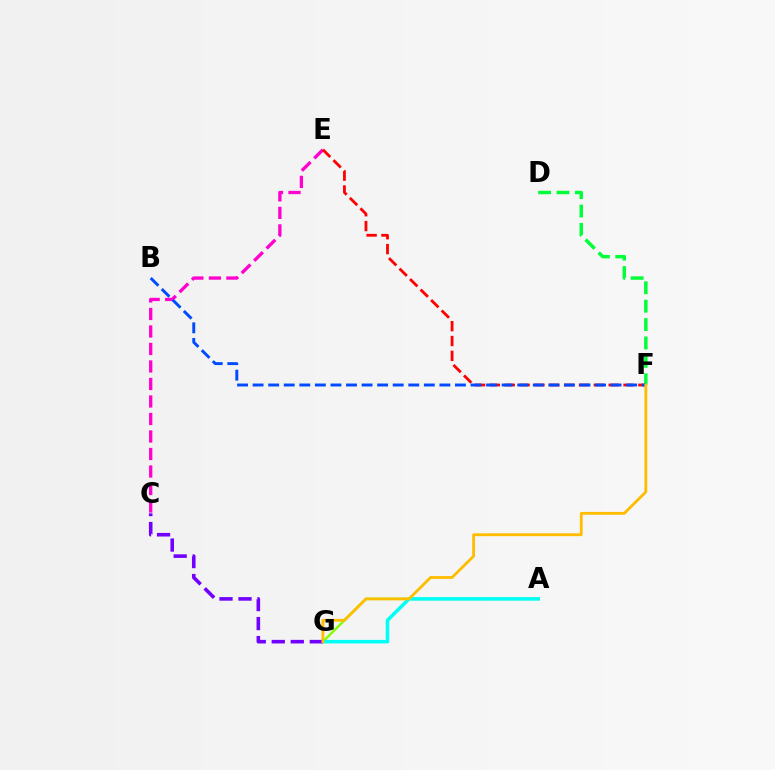{('C', 'E'): [{'color': '#ff00cf', 'line_style': 'dashed', 'thickness': 2.38}], ('A', 'G'): [{'color': '#84ff00', 'line_style': 'solid', 'thickness': 1.76}, {'color': '#00fff6', 'line_style': 'solid', 'thickness': 2.56}], ('E', 'F'): [{'color': '#ff0000', 'line_style': 'dashed', 'thickness': 2.02}], ('D', 'F'): [{'color': '#00ff39', 'line_style': 'dashed', 'thickness': 2.5}], ('B', 'F'): [{'color': '#004bff', 'line_style': 'dashed', 'thickness': 2.11}], ('C', 'G'): [{'color': '#7200ff', 'line_style': 'dashed', 'thickness': 2.58}], ('F', 'G'): [{'color': '#ffbd00', 'line_style': 'solid', 'thickness': 2.03}]}